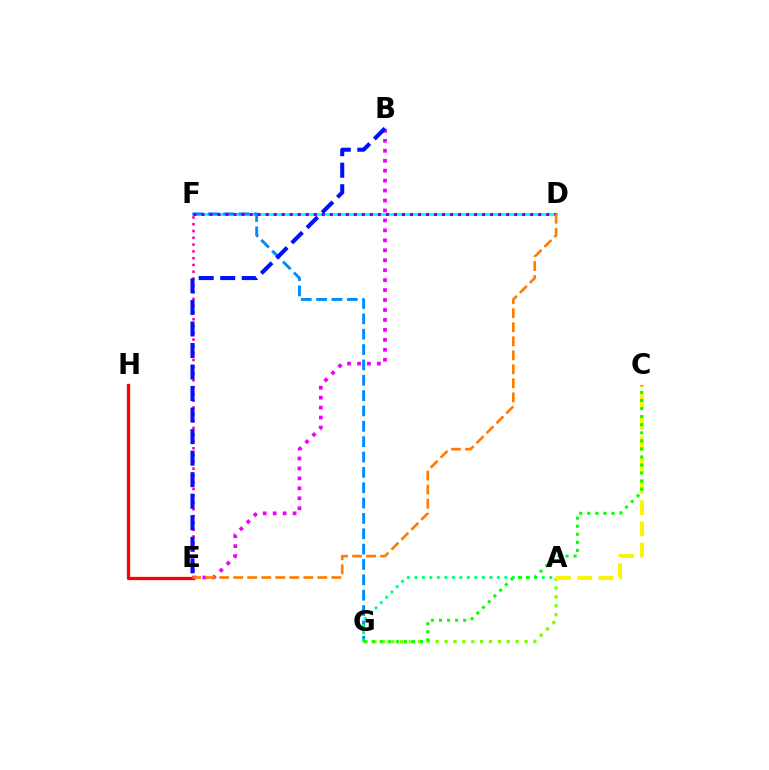{('D', 'F'): [{'color': '#00fff6', 'line_style': 'solid', 'thickness': 1.91}, {'color': '#7200ff', 'line_style': 'dotted', 'thickness': 2.18}], ('A', 'G'): [{'color': '#84ff00', 'line_style': 'dotted', 'thickness': 2.41}, {'color': '#00ff74', 'line_style': 'dotted', 'thickness': 2.04}], ('A', 'C'): [{'color': '#fcf500', 'line_style': 'dashed', 'thickness': 2.89}], ('F', 'G'): [{'color': '#008cff', 'line_style': 'dashed', 'thickness': 2.09}], ('E', 'F'): [{'color': '#ff0094', 'line_style': 'dotted', 'thickness': 1.84}], ('B', 'E'): [{'color': '#ee00ff', 'line_style': 'dotted', 'thickness': 2.7}, {'color': '#0010ff', 'line_style': 'dashed', 'thickness': 2.92}], ('E', 'H'): [{'color': '#ff0000', 'line_style': 'solid', 'thickness': 2.36}], ('D', 'E'): [{'color': '#ff7c00', 'line_style': 'dashed', 'thickness': 1.9}], ('C', 'G'): [{'color': '#08ff00', 'line_style': 'dotted', 'thickness': 2.19}]}